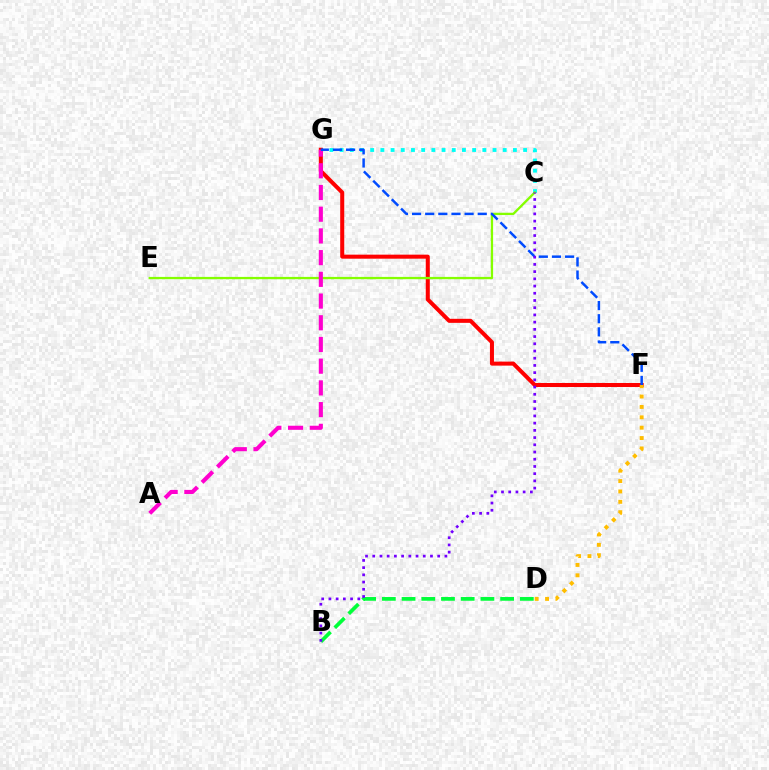{('C', 'G'): [{'color': '#00fff6', 'line_style': 'dotted', 'thickness': 2.77}], ('B', 'D'): [{'color': '#00ff39', 'line_style': 'dashed', 'thickness': 2.68}], ('F', 'G'): [{'color': '#ff0000', 'line_style': 'solid', 'thickness': 2.9}, {'color': '#004bff', 'line_style': 'dashed', 'thickness': 1.78}], ('C', 'E'): [{'color': '#84ff00', 'line_style': 'solid', 'thickness': 1.66}], ('A', 'G'): [{'color': '#ff00cf', 'line_style': 'dashed', 'thickness': 2.95}], ('D', 'F'): [{'color': '#ffbd00', 'line_style': 'dotted', 'thickness': 2.82}], ('B', 'C'): [{'color': '#7200ff', 'line_style': 'dotted', 'thickness': 1.96}]}